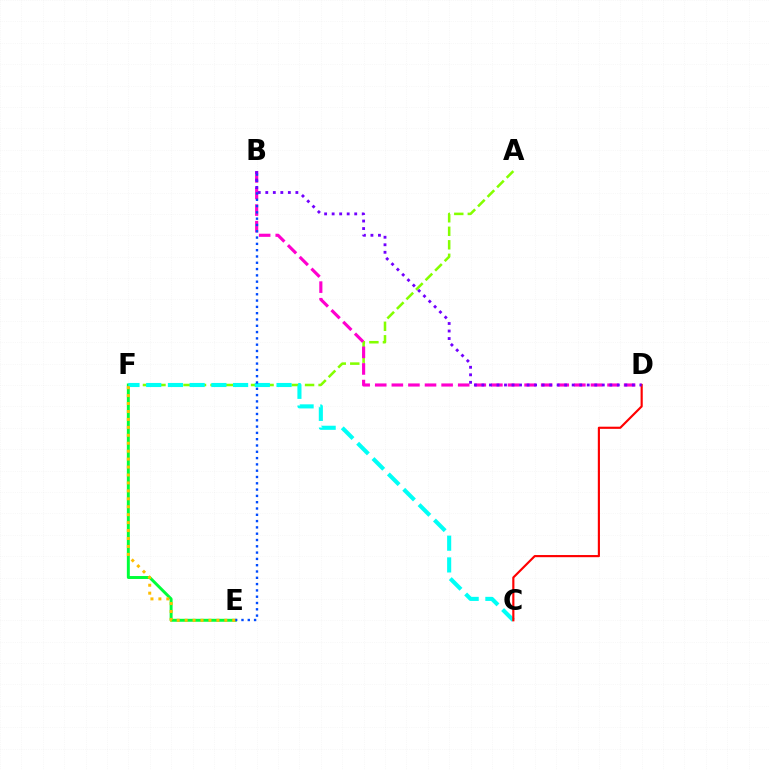{('A', 'F'): [{'color': '#84ff00', 'line_style': 'dashed', 'thickness': 1.84}], ('E', 'F'): [{'color': '#00ff39', 'line_style': 'solid', 'thickness': 2.13}, {'color': '#ffbd00', 'line_style': 'dotted', 'thickness': 2.16}], ('C', 'F'): [{'color': '#00fff6', 'line_style': 'dashed', 'thickness': 2.95}], ('B', 'D'): [{'color': '#ff00cf', 'line_style': 'dashed', 'thickness': 2.25}, {'color': '#7200ff', 'line_style': 'dotted', 'thickness': 2.04}], ('B', 'E'): [{'color': '#004bff', 'line_style': 'dotted', 'thickness': 1.71}], ('C', 'D'): [{'color': '#ff0000', 'line_style': 'solid', 'thickness': 1.55}]}